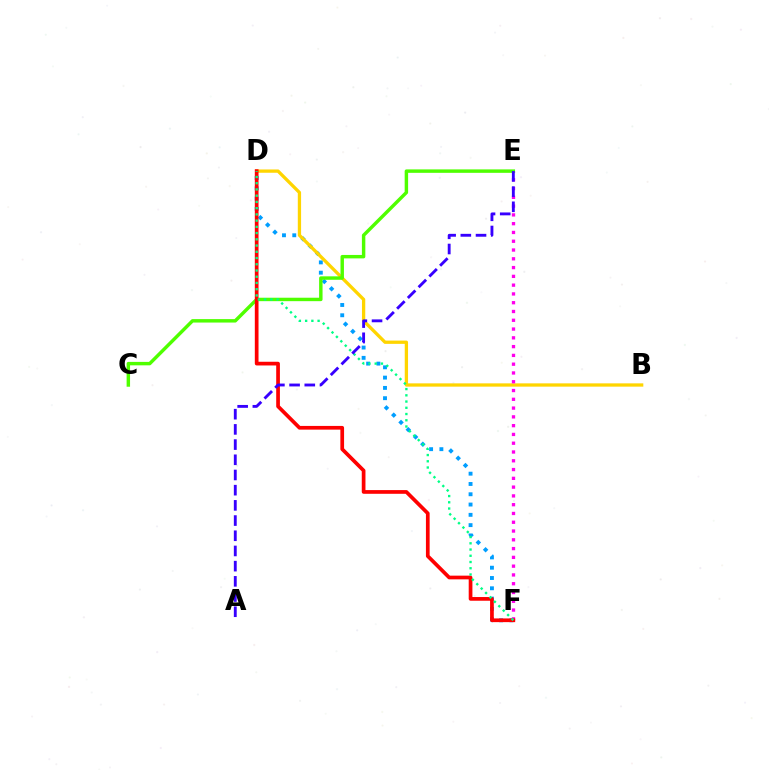{('D', 'F'): [{'color': '#009eff', 'line_style': 'dotted', 'thickness': 2.8}, {'color': '#ff0000', 'line_style': 'solid', 'thickness': 2.67}, {'color': '#00ff86', 'line_style': 'dotted', 'thickness': 1.69}], ('B', 'D'): [{'color': '#ffd500', 'line_style': 'solid', 'thickness': 2.37}], ('E', 'F'): [{'color': '#ff00ed', 'line_style': 'dotted', 'thickness': 2.39}], ('C', 'E'): [{'color': '#4fff00', 'line_style': 'solid', 'thickness': 2.48}], ('A', 'E'): [{'color': '#3700ff', 'line_style': 'dashed', 'thickness': 2.06}]}